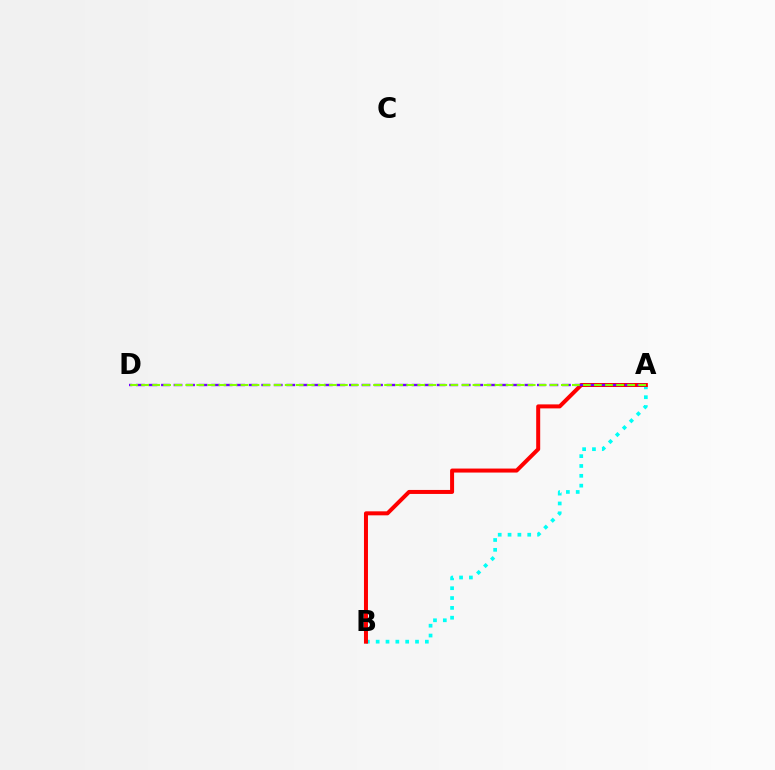{('A', 'B'): [{'color': '#00fff6', 'line_style': 'dotted', 'thickness': 2.67}, {'color': '#ff0000', 'line_style': 'solid', 'thickness': 2.88}], ('A', 'D'): [{'color': '#7200ff', 'line_style': 'dashed', 'thickness': 1.7}, {'color': '#84ff00', 'line_style': 'dashed', 'thickness': 1.5}]}